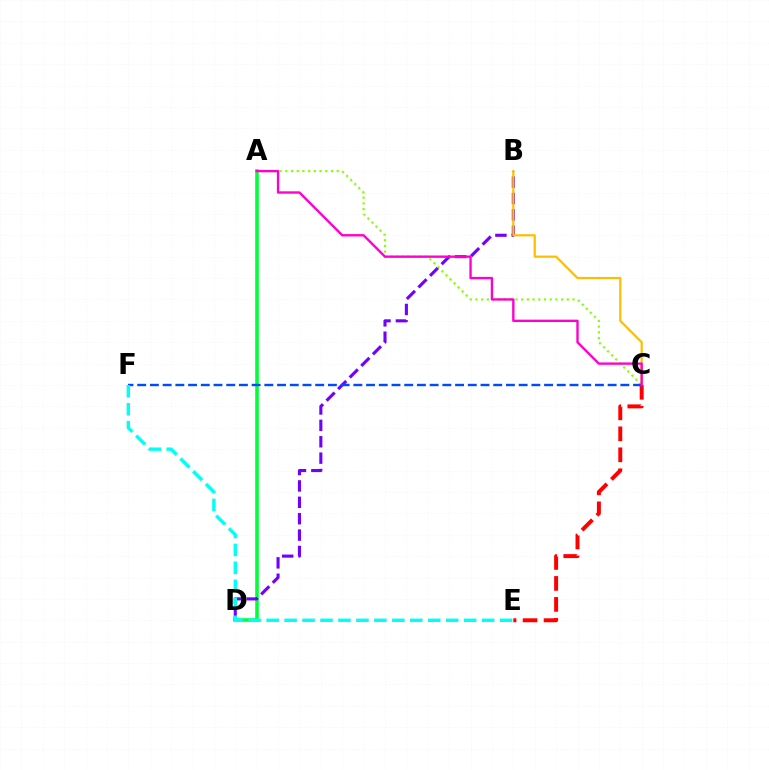{('A', 'D'): [{'color': '#00ff39', 'line_style': 'solid', 'thickness': 2.57}], ('B', 'D'): [{'color': '#7200ff', 'line_style': 'dashed', 'thickness': 2.23}], ('B', 'C'): [{'color': '#ffbd00', 'line_style': 'solid', 'thickness': 1.59}], ('C', 'E'): [{'color': '#ff0000', 'line_style': 'dashed', 'thickness': 2.85}], ('A', 'C'): [{'color': '#84ff00', 'line_style': 'dotted', 'thickness': 1.55}, {'color': '#ff00cf', 'line_style': 'solid', 'thickness': 1.71}], ('C', 'F'): [{'color': '#004bff', 'line_style': 'dashed', 'thickness': 1.73}], ('E', 'F'): [{'color': '#00fff6', 'line_style': 'dashed', 'thickness': 2.44}]}